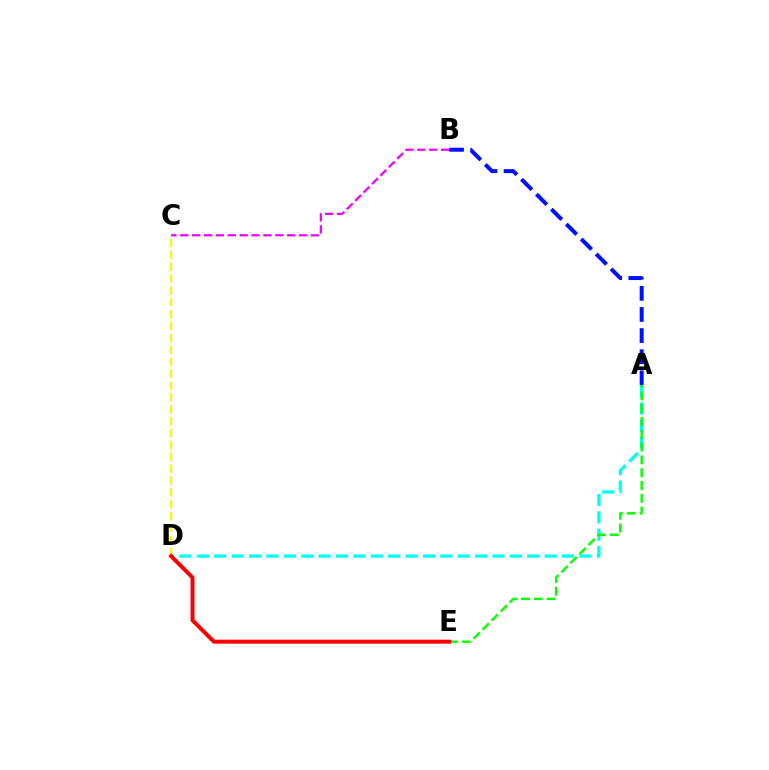{('C', 'D'): [{'color': '#fcf500', 'line_style': 'dashed', 'thickness': 1.61}], ('A', 'D'): [{'color': '#00fff6', 'line_style': 'dashed', 'thickness': 2.36}], ('A', 'E'): [{'color': '#08ff00', 'line_style': 'dashed', 'thickness': 1.74}], ('D', 'E'): [{'color': '#ff0000', 'line_style': 'solid', 'thickness': 2.87}], ('B', 'C'): [{'color': '#ee00ff', 'line_style': 'dashed', 'thickness': 1.61}], ('A', 'B'): [{'color': '#0010ff', 'line_style': 'dashed', 'thickness': 2.87}]}